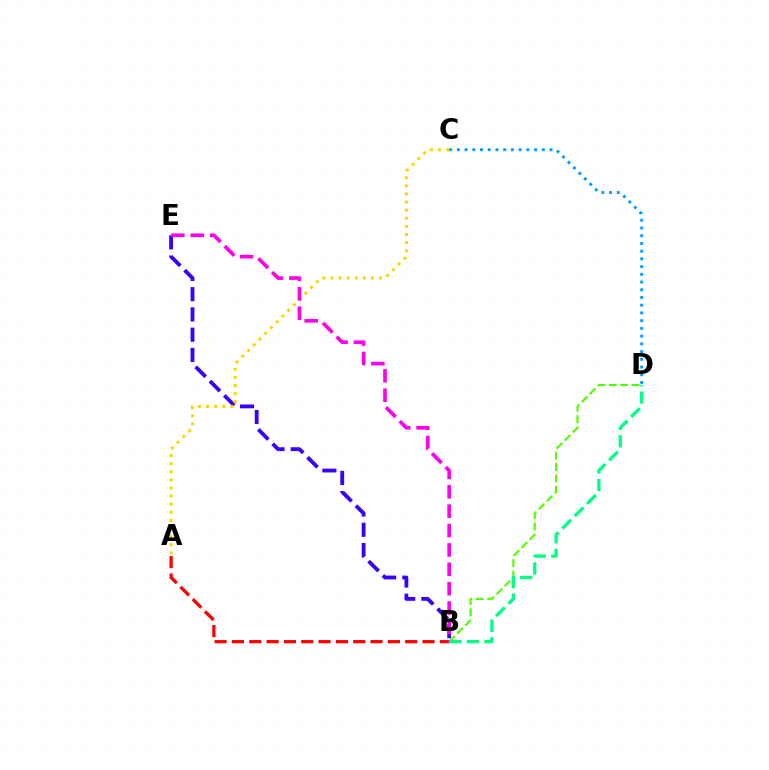{('C', 'D'): [{'color': '#009eff', 'line_style': 'dotted', 'thickness': 2.1}], ('B', 'E'): [{'color': '#3700ff', 'line_style': 'dashed', 'thickness': 2.75}, {'color': '#ff00ed', 'line_style': 'dashed', 'thickness': 2.63}], ('A', 'C'): [{'color': '#ffd500', 'line_style': 'dotted', 'thickness': 2.2}], ('B', 'D'): [{'color': '#4fff00', 'line_style': 'dashed', 'thickness': 1.54}, {'color': '#00ff86', 'line_style': 'dashed', 'thickness': 2.38}], ('A', 'B'): [{'color': '#ff0000', 'line_style': 'dashed', 'thickness': 2.35}]}